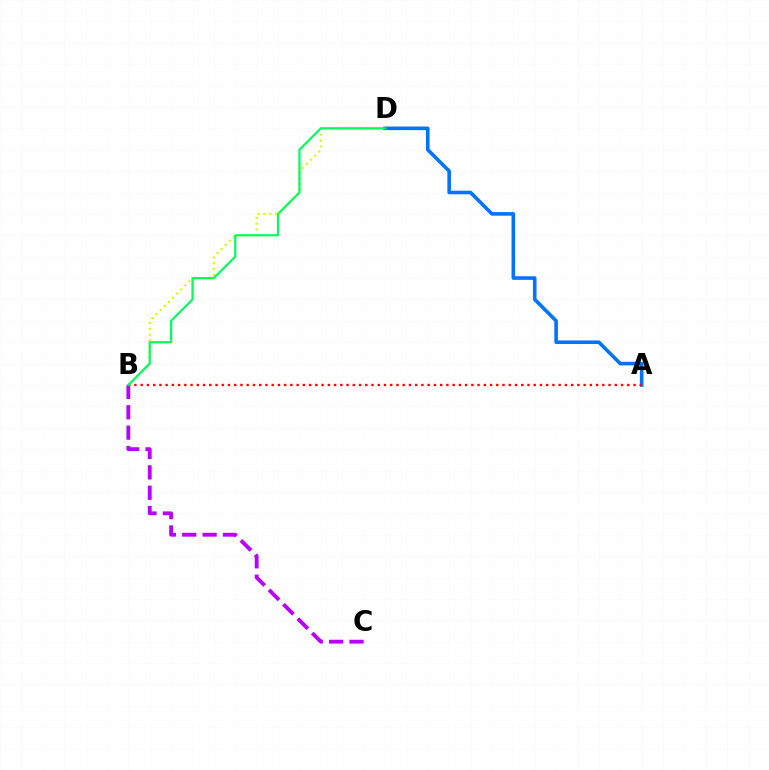{('B', 'D'): [{'color': '#d1ff00', 'line_style': 'dotted', 'thickness': 1.58}, {'color': '#00ff5c', 'line_style': 'solid', 'thickness': 1.58}], ('A', 'D'): [{'color': '#0074ff', 'line_style': 'solid', 'thickness': 2.59}], ('B', 'C'): [{'color': '#b900ff', 'line_style': 'dashed', 'thickness': 2.77}], ('A', 'B'): [{'color': '#ff0000', 'line_style': 'dotted', 'thickness': 1.7}]}